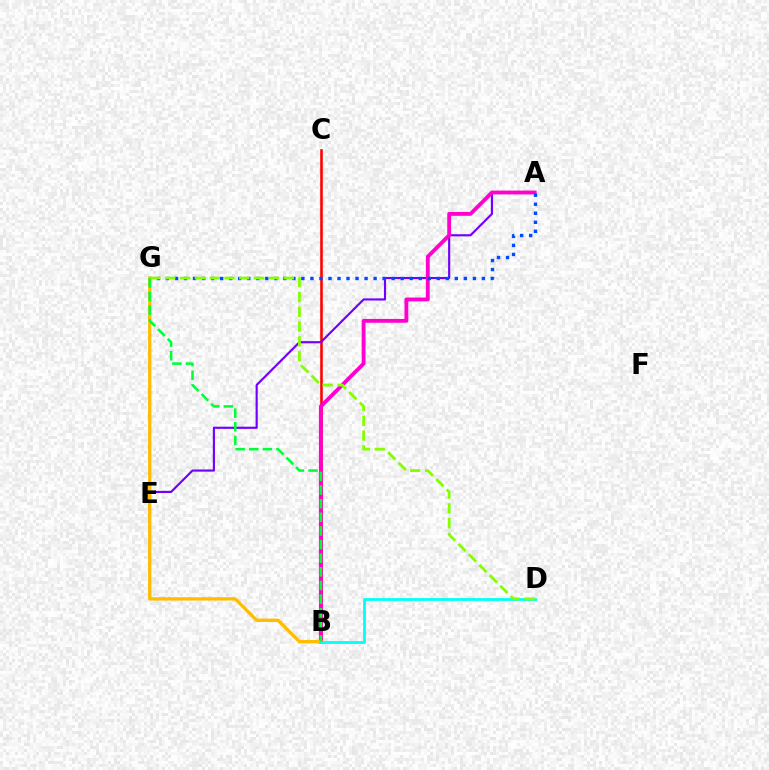{('B', 'C'): [{'color': '#ff0000', 'line_style': 'solid', 'thickness': 1.86}], ('A', 'E'): [{'color': '#7200ff', 'line_style': 'solid', 'thickness': 1.55}], ('A', 'B'): [{'color': '#ff00cf', 'line_style': 'solid', 'thickness': 2.76}], ('B', 'G'): [{'color': '#ffbd00', 'line_style': 'solid', 'thickness': 2.38}, {'color': '#00ff39', 'line_style': 'dashed', 'thickness': 1.85}], ('B', 'D'): [{'color': '#00fff6', 'line_style': 'solid', 'thickness': 2.0}], ('A', 'G'): [{'color': '#004bff', 'line_style': 'dotted', 'thickness': 2.45}], ('D', 'G'): [{'color': '#84ff00', 'line_style': 'dashed', 'thickness': 2.01}]}